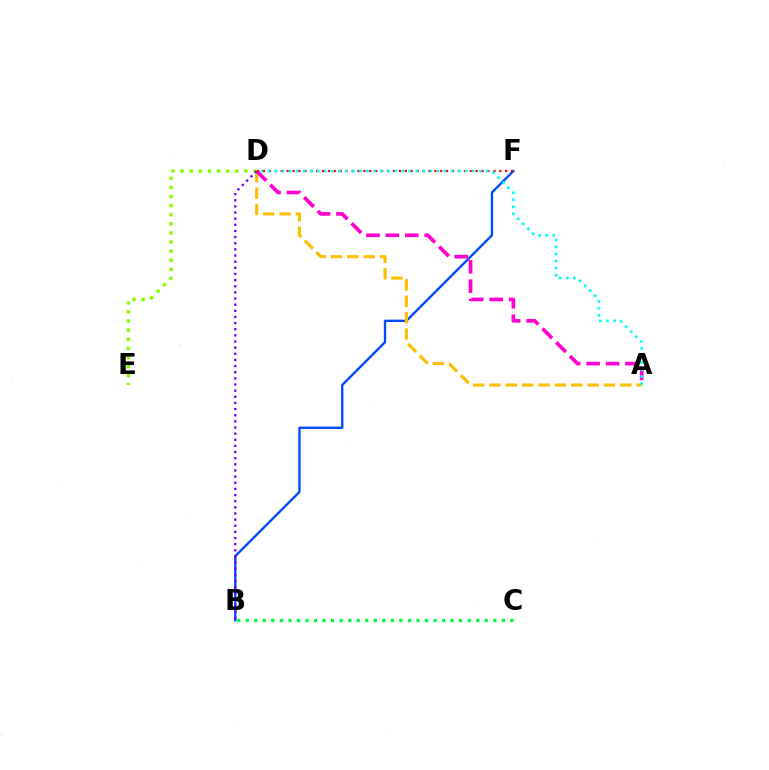{('B', 'F'): [{'color': '#004bff', 'line_style': 'solid', 'thickness': 1.69}], ('A', 'D'): [{'color': '#ffbd00', 'line_style': 'dashed', 'thickness': 2.22}, {'color': '#ff00cf', 'line_style': 'dashed', 'thickness': 2.64}, {'color': '#00fff6', 'line_style': 'dotted', 'thickness': 1.91}], ('D', 'E'): [{'color': '#84ff00', 'line_style': 'dotted', 'thickness': 2.47}], ('D', 'F'): [{'color': '#ff0000', 'line_style': 'dotted', 'thickness': 1.6}], ('B', 'D'): [{'color': '#7200ff', 'line_style': 'dotted', 'thickness': 1.67}], ('B', 'C'): [{'color': '#00ff39', 'line_style': 'dotted', 'thickness': 2.32}]}